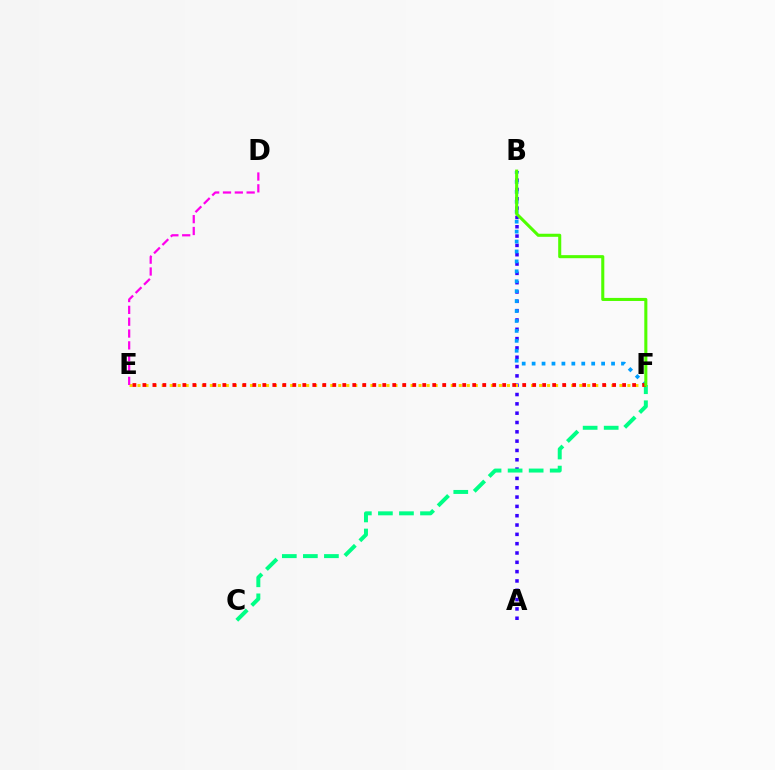{('A', 'B'): [{'color': '#3700ff', 'line_style': 'dotted', 'thickness': 2.53}], ('C', 'F'): [{'color': '#00ff86', 'line_style': 'dashed', 'thickness': 2.86}], ('E', 'F'): [{'color': '#ffd500', 'line_style': 'dotted', 'thickness': 2.18}, {'color': '#ff0000', 'line_style': 'dotted', 'thickness': 2.72}], ('B', 'F'): [{'color': '#009eff', 'line_style': 'dotted', 'thickness': 2.7}, {'color': '#4fff00', 'line_style': 'solid', 'thickness': 2.21}], ('D', 'E'): [{'color': '#ff00ed', 'line_style': 'dashed', 'thickness': 1.61}]}